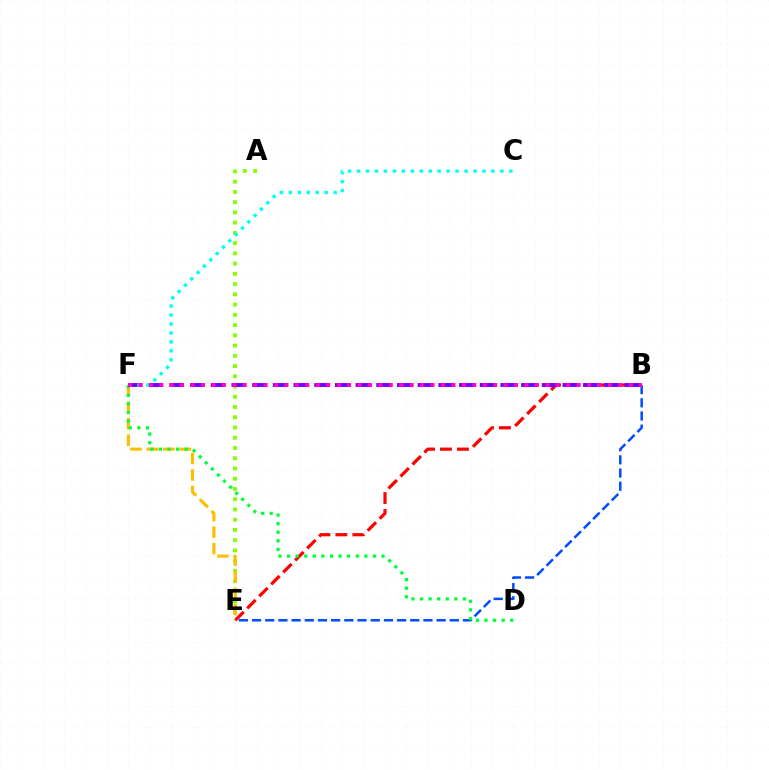{('A', 'E'): [{'color': '#84ff00', 'line_style': 'dotted', 'thickness': 2.78}], ('E', 'F'): [{'color': '#ffbd00', 'line_style': 'dashed', 'thickness': 2.24}], ('B', 'E'): [{'color': '#004bff', 'line_style': 'dashed', 'thickness': 1.79}, {'color': '#ff0000', 'line_style': 'dashed', 'thickness': 2.3}], ('B', 'F'): [{'color': '#7200ff', 'line_style': 'dashed', 'thickness': 2.81}, {'color': '#ff00cf', 'line_style': 'dotted', 'thickness': 2.84}], ('D', 'F'): [{'color': '#00ff39', 'line_style': 'dotted', 'thickness': 2.33}], ('C', 'F'): [{'color': '#00fff6', 'line_style': 'dotted', 'thickness': 2.43}]}